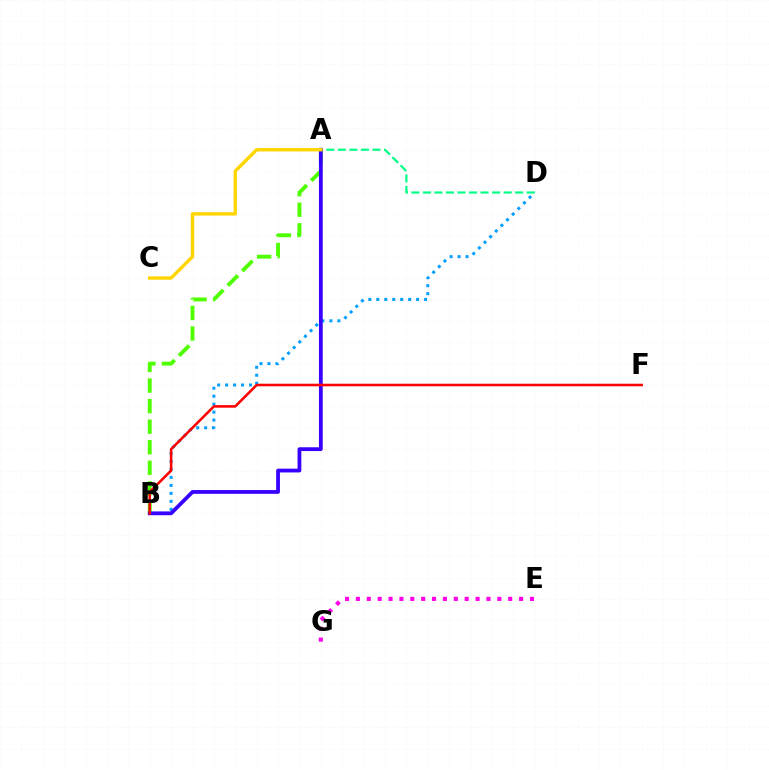{('A', 'D'): [{'color': '#00ff86', 'line_style': 'dashed', 'thickness': 1.57}], ('A', 'B'): [{'color': '#4fff00', 'line_style': 'dashed', 'thickness': 2.79}, {'color': '#3700ff', 'line_style': 'solid', 'thickness': 2.72}], ('B', 'D'): [{'color': '#009eff', 'line_style': 'dotted', 'thickness': 2.16}], ('E', 'G'): [{'color': '#ff00ed', 'line_style': 'dotted', 'thickness': 2.96}], ('A', 'C'): [{'color': '#ffd500', 'line_style': 'solid', 'thickness': 2.44}], ('B', 'F'): [{'color': '#ff0000', 'line_style': 'solid', 'thickness': 1.85}]}